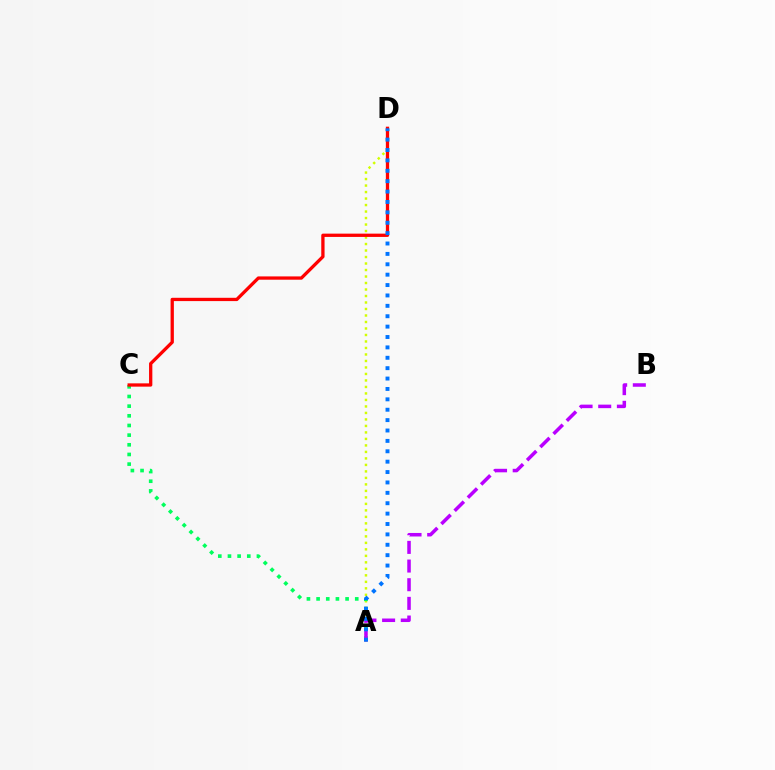{('A', 'D'): [{'color': '#d1ff00', 'line_style': 'dotted', 'thickness': 1.77}, {'color': '#0074ff', 'line_style': 'dotted', 'thickness': 2.82}], ('A', 'C'): [{'color': '#00ff5c', 'line_style': 'dotted', 'thickness': 2.62}], ('A', 'B'): [{'color': '#b900ff', 'line_style': 'dashed', 'thickness': 2.54}], ('C', 'D'): [{'color': '#ff0000', 'line_style': 'solid', 'thickness': 2.37}]}